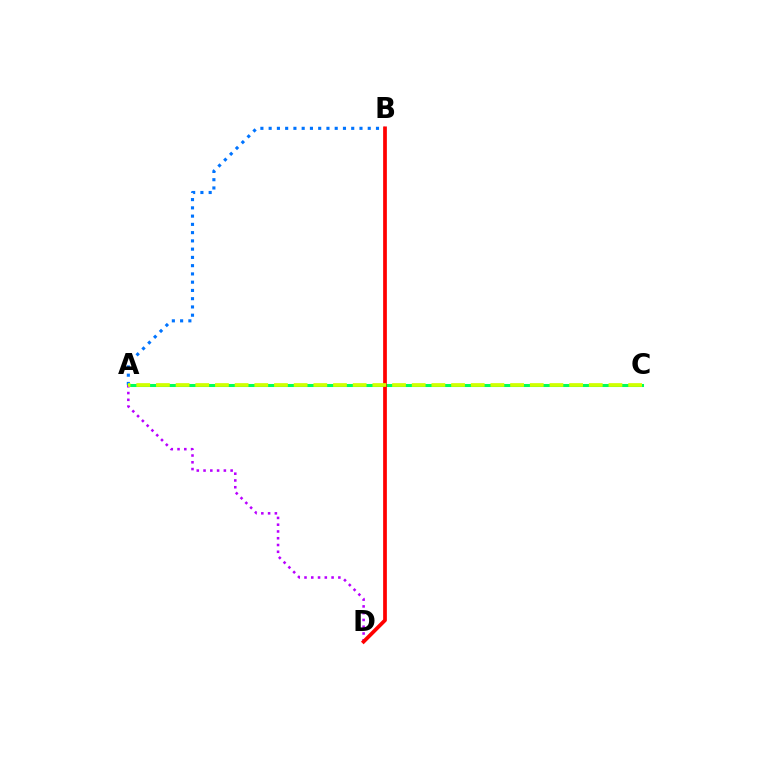{('A', 'B'): [{'color': '#0074ff', 'line_style': 'dotted', 'thickness': 2.24}], ('A', 'C'): [{'color': '#00ff5c', 'line_style': 'solid', 'thickness': 2.19}, {'color': '#d1ff00', 'line_style': 'dashed', 'thickness': 2.67}], ('A', 'D'): [{'color': '#b900ff', 'line_style': 'dotted', 'thickness': 1.84}], ('B', 'D'): [{'color': '#ff0000', 'line_style': 'solid', 'thickness': 2.68}]}